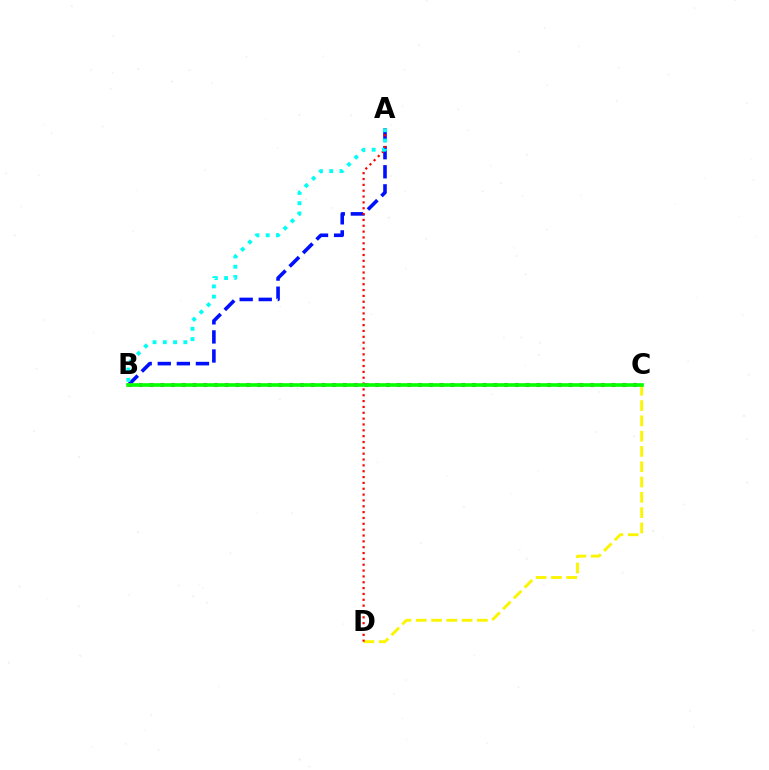{('A', 'B'): [{'color': '#0010ff', 'line_style': 'dashed', 'thickness': 2.59}, {'color': '#00fff6', 'line_style': 'dotted', 'thickness': 2.79}], ('B', 'C'): [{'color': '#ee00ff', 'line_style': 'dotted', 'thickness': 2.92}, {'color': '#08ff00', 'line_style': 'solid', 'thickness': 2.64}], ('C', 'D'): [{'color': '#fcf500', 'line_style': 'dashed', 'thickness': 2.08}], ('A', 'D'): [{'color': '#ff0000', 'line_style': 'dotted', 'thickness': 1.59}]}